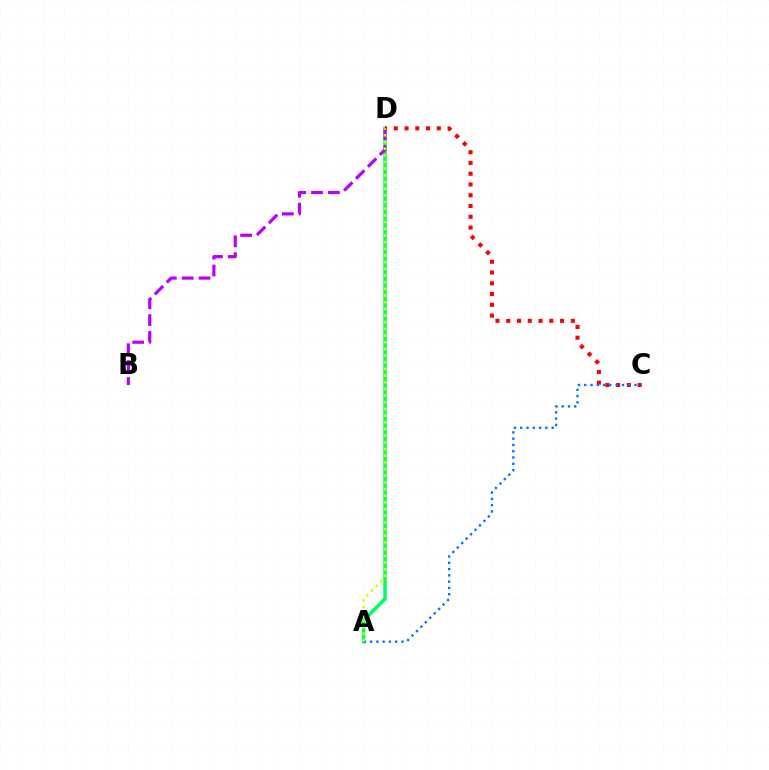{('A', 'D'): [{'color': '#00ff5c', 'line_style': 'solid', 'thickness': 2.52}, {'color': '#d1ff00', 'line_style': 'dotted', 'thickness': 1.81}], ('B', 'D'): [{'color': '#b900ff', 'line_style': 'dashed', 'thickness': 2.29}], ('C', 'D'): [{'color': '#ff0000', 'line_style': 'dotted', 'thickness': 2.93}], ('A', 'C'): [{'color': '#0074ff', 'line_style': 'dotted', 'thickness': 1.71}]}